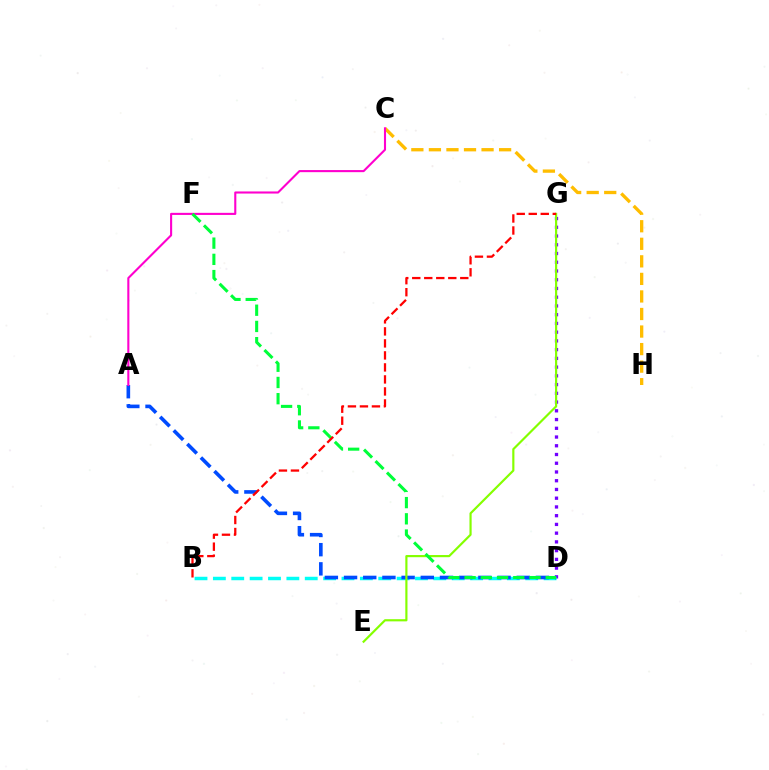{('C', 'H'): [{'color': '#ffbd00', 'line_style': 'dashed', 'thickness': 2.38}], ('D', 'G'): [{'color': '#7200ff', 'line_style': 'dotted', 'thickness': 2.37}], ('B', 'D'): [{'color': '#00fff6', 'line_style': 'dashed', 'thickness': 2.5}], ('A', 'D'): [{'color': '#004bff', 'line_style': 'dashed', 'thickness': 2.61}], ('E', 'G'): [{'color': '#84ff00', 'line_style': 'solid', 'thickness': 1.56}], ('A', 'C'): [{'color': '#ff00cf', 'line_style': 'solid', 'thickness': 1.51}], ('D', 'F'): [{'color': '#00ff39', 'line_style': 'dashed', 'thickness': 2.2}], ('B', 'G'): [{'color': '#ff0000', 'line_style': 'dashed', 'thickness': 1.63}]}